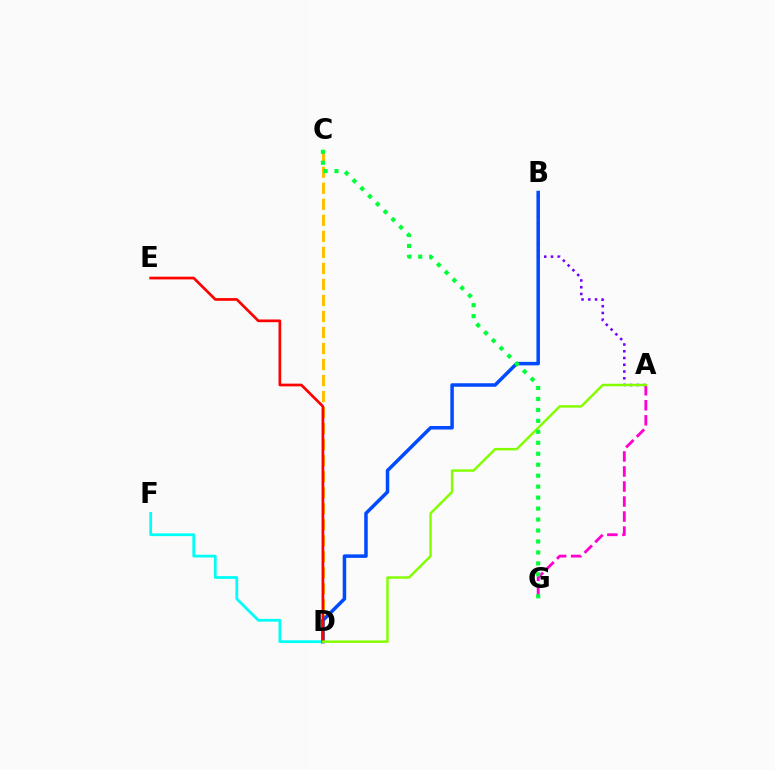{('D', 'F'): [{'color': '#00fff6', 'line_style': 'solid', 'thickness': 1.99}], ('A', 'G'): [{'color': '#ff00cf', 'line_style': 'dashed', 'thickness': 2.04}], ('C', 'D'): [{'color': '#ffbd00', 'line_style': 'dashed', 'thickness': 2.18}], ('A', 'B'): [{'color': '#7200ff', 'line_style': 'dotted', 'thickness': 1.83}], ('B', 'D'): [{'color': '#004bff', 'line_style': 'solid', 'thickness': 2.53}], ('D', 'E'): [{'color': '#ff0000', 'line_style': 'solid', 'thickness': 1.95}], ('A', 'D'): [{'color': '#84ff00', 'line_style': 'solid', 'thickness': 1.78}], ('C', 'G'): [{'color': '#00ff39', 'line_style': 'dotted', 'thickness': 2.98}]}